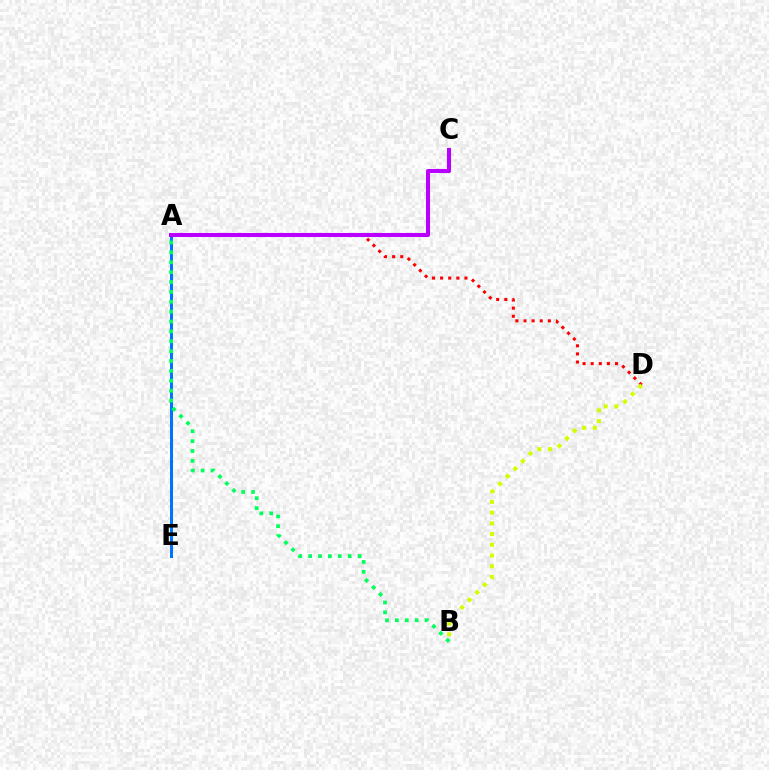{('A', 'E'): [{'color': '#0074ff', 'line_style': 'solid', 'thickness': 2.16}], ('A', 'D'): [{'color': '#ff0000', 'line_style': 'dotted', 'thickness': 2.21}], ('B', 'D'): [{'color': '#d1ff00', 'line_style': 'dotted', 'thickness': 2.91}], ('A', 'C'): [{'color': '#b900ff', 'line_style': 'solid', 'thickness': 2.92}], ('A', 'B'): [{'color': '#00ff5c', 'line_style': 'dotted', 'thickness': 2.69}]}